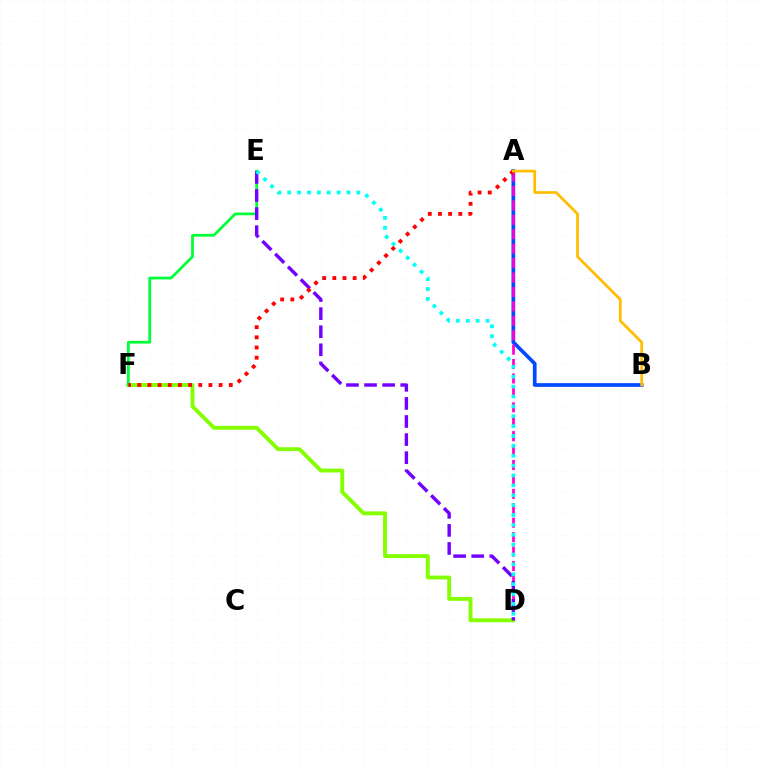{('D', 'F'): [{'color': '#84ff00', 'line_style': 'solid', 'thickness': 2.8}], ('E', 'F'): [{'color': '#00ff39', 'line_style': 'solid', 'thickness': 1.99}], ('A', 'B'): [{'color': '#004bff', 'line_style': 'solid', 'thickness': 2.67}, {'color': '#ffbd00', 'line_style': 'solid', 'thickness': 1.97}], ('A', 'D'): [{'color': '#ff00cf', 'line_style': 'dashed', 'thickness': 1.96}], ('D', 'E'): [{'color': '#7200ff', 'line_style': 'dashed', 'thickness': 2.46}, {'color': '#00fff6', 'line_style': 'dotted', 'thickness': 2.68}], ('A', 'F'): [{'color': '#ff0000', 'line_style': 'dotted', 'thickness': 2.76}]}